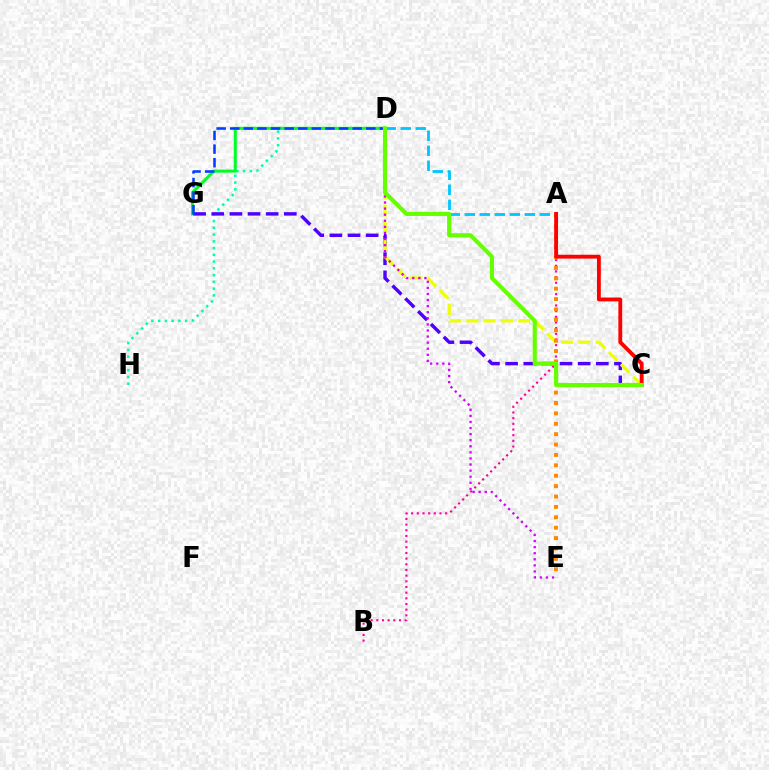{('A', 'B'): [{'color': '#ff00a0', 'line_style': 'dotted', 'thickness': 1.54}], ('D', 'H'): [{'color': '#00ffaf', 'line_style': 'dotted', 'thickness': 1.84}], ('D', 'G'): [{'color': '#00ff27', 'line_style': 'solid', 'thickness': 2.18}, {'color': '#003fff', 'line_style': 'dashed', 'thickness': 1.85}], ('C', 'G'): [{'color': '#4f00ff', 'line_style': 'dashed', 'thickness': 2.46}], ('C', 'D'): [{'color': '#eeff00', 'line_style': 'dashed', 'thickness': 2.34}, {'color': '#66ff00', 'line_style': 'solid', 'thickness': 2.98}], ('D', 'E'): [{'color': '#d600ff', 'line_style': 'dotted', 'thickness': 1.65}], ('A', 'D'): [{'color': '#00c7ff', 'line_style': 'dashed', 'thickness': 2.04}], ('A', 'E'): [{'color': '#ff8800', 'line_style': 'dotted', 'thickness': 2.82}], ('A', 'C'): [{'color': '#ff0000', 'line_style': 'solid', 'thickness': 2.77}]}